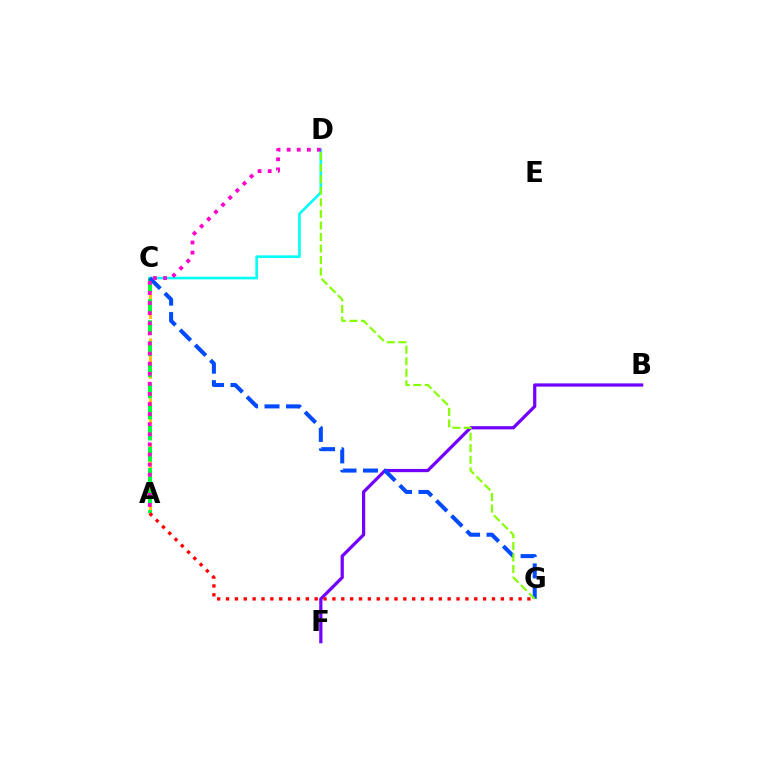{('C', 'D'): [{'color': '#00fff6', 'line_style': 'solid', 'thickness': 1.88}], ('A', 'C'): [{'color': '#ffbd00', 'line_style': 'dashed', 'thickness': 2.03}, {'color': '#00ff39', 'line_style': 'dashed', 'thickness': 2.87}], ('B', 'F'): [{'color': '#7200ff', 'line_style': 'solid', 'thickness': 2.32}], ('C', 'G'): [{'color': '#004bff', 'line_style': 'dashed', 'thickness': 2.91}], ('A', 'G'): [{'color': '#ff0000', 'line_style': 'dotted', 'thickness': 2.41}], ('D', 'G'): [{'color': '#84ff00', 'line_style': 'dashed', 'thickness': 1.57}], ('A', 'D'): [{'color': '#ff00cf', 'line_style': 'dotted', 'thickness': 2.74}]}